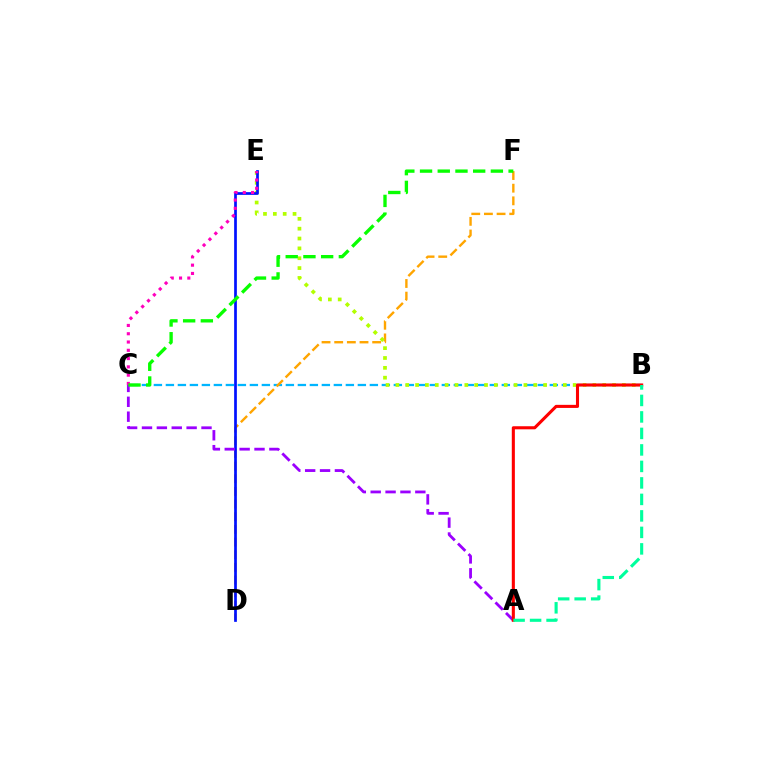{('B', 'C'): [{'color': '#00b5ff', 'line_style': 'dashed', 'thickness': 1.63}], ('D', 'F'): [{'color': '#ffa500', 'line_style': 'dashed', 'thickness': 1.72}], ('B', 'E'): [{'color': '#b3ff00', 'line_style': 'dotted', 'thickness': 2.68}], ('D', 'E'): [{'color': '#0010ff', 'line_style': 'solid', 'thickness': 1.95}], ('C', 'E'): [{'color': '#ff00bd', 'line_style': 'dotted', 'thickness': 2.25}], ('A', 'C'): [{'color': '#9b00ff', 'line_style': 'dashed', 'thickness': 2.02}], ('A', 'B'): [{'color': '#ff0000', 'line_style': 'solid', 'thickness': 2.22}, {'color': '#00ff9d', 'line_style': 'dashed', 'thickness': 2.24}], ('C', 'F'): [{'color': '#08ff00', 'line_style': 'dashed', 'thickness': 2.41}]}